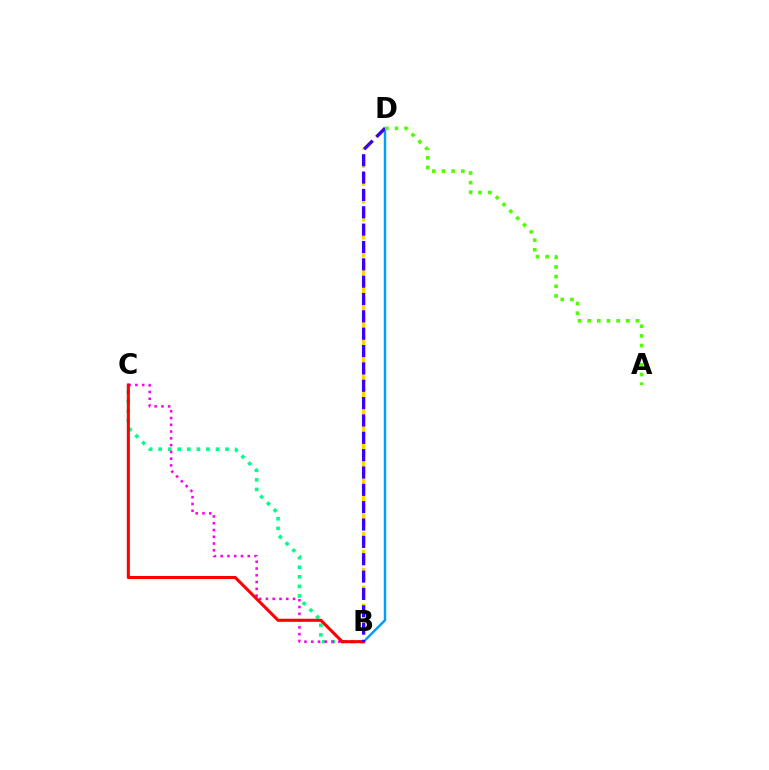{('B', 'C'): [{'color': '#00ff86', 'line_style': 'dotted', 'thickness': 2.6}, {'color': '#ff00ed', 'line_style': 'dotted', 'thickness': 1.84}, {'color': '#ff0000', 'line_style': 'solid', 'thickness': 2.21}], ('B', 'D'): [{'color': '#009eff', 'line_style': 'solid', 'thickness': 1.76}, {'color': '#ffd500', 'line_style': 'dashed', 'thickness': 2.44}, {'color': '#3700ff', 'line_style': 'dashed', 'thickness': 2.36}], ('A', 'D'): [{'color': '#4fff00', 'line_style': 'dotted', 'thickness': 2.62}]}